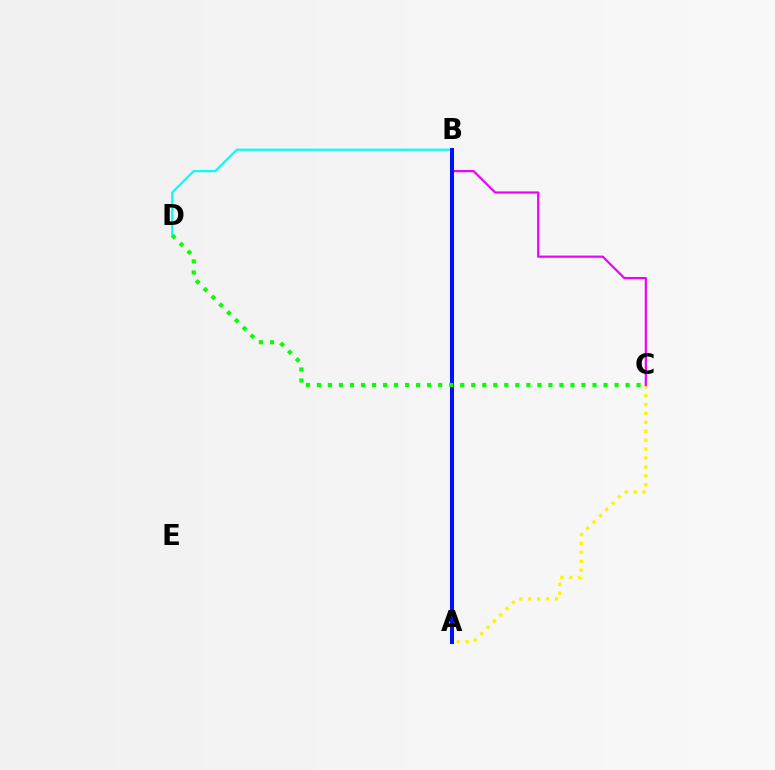{('B', 'D'): [{'color': '#00fff6', 'line_style': 'solid', 'thickness': 1.56}], ('A', 'C'): [{'color': '#fcf500', 'line_style': 'dotted', 'thickness': 2.42}], ('A', 'B'): [{'color': '#ff0000', 'line_style': 'solid', 'thickness': 1.61}, {'color': '#0010ff', 'line_style': 'solid', 'thickness': 2.89}], ('B', 'C'): [{'color': '#ee00ff', 'line_style': 'solid', 'thickness': 1.58}], ('C', 'D'): [{'color': '#08ff00', 'line_style': 'dotted', 'thickness': 3.0}]}